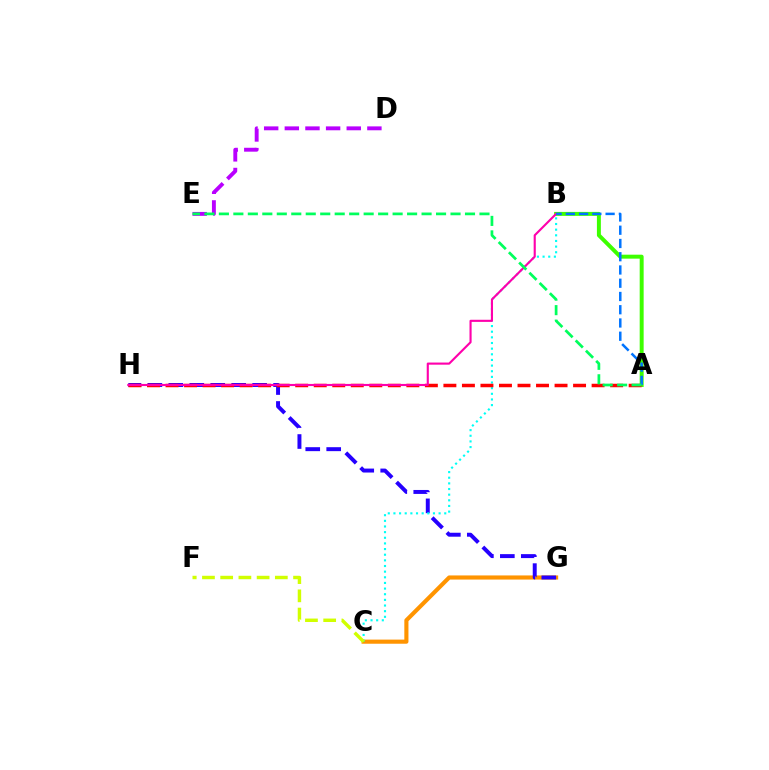{('A', 'B'): [{'color': '#3dff00', 'line_style': 'solid', 'thickness': 2.85}, {'color': '#0074ff', 'line_style': 'dashed', 'thickness': 1.8}], ('D', 'E'): [{'color': '#b900ff', 'line_style': 'dashed', 'thickness': 2.8}], ('C', 'G'): [{'color': '#ff9400', 'line_style': 'solid', 'thickness': 2.97}], ('G', 'H'): [{'color': '#2500ff', 'line_style': 'dashed', 'thickness': 2.85}], ('B', 'C'): [{'color': '#00fff6', 'line_style': 'dotted', 'thickness': 1.53}], ('C', 'F'): [{'color': '#d1ff00', 'line_style': 'dashed', 'thickness': 2.48}], ('A', 'H'): [{'color': '#ff0000', 'line_style': 'dashed', 'thickness': 2.52}], ('B', 'H'): [{'color': '#ff00ac', 'line_style': 'solid', 'thickness': 1.53}], ('A', 'E'): [{'color': '#00ff5c', 'line_style': 'dashed', 'thickness': 1.97}]}